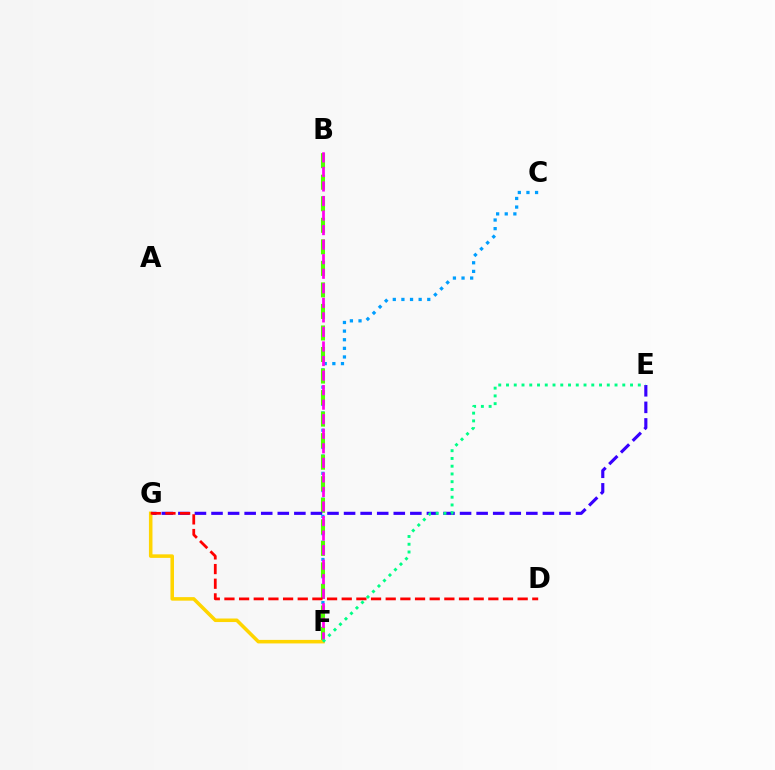{('C', 'F'): [{'color': '#009eff', 'line_style': 'dotted', 'thickness': 2.34}], ('B', 'F'): [{'color': '#4fff00', 'line_style': 'dashed', 'thickness': 2.93}, {'color': '#ff00ed', 'line_style': 'dashed', 'thickness': 1.98}], ('E', 'G'): [{'color': '#3700ff', 'line_style': 'dashed', 'thickness': 2.25}], ('F', 'G'): [{'color': '#ffd500', 'line_style': 'solid', 'thickness': 2.55}], ('D', 'G'): [{'color': '#ff0000', 'line_style': 'dashed', 'thickness': 1.99}], ('E', 'F'): [{'color': '#00ff86', 'line_style': 'dotted', 'thickness': 2.11}]}